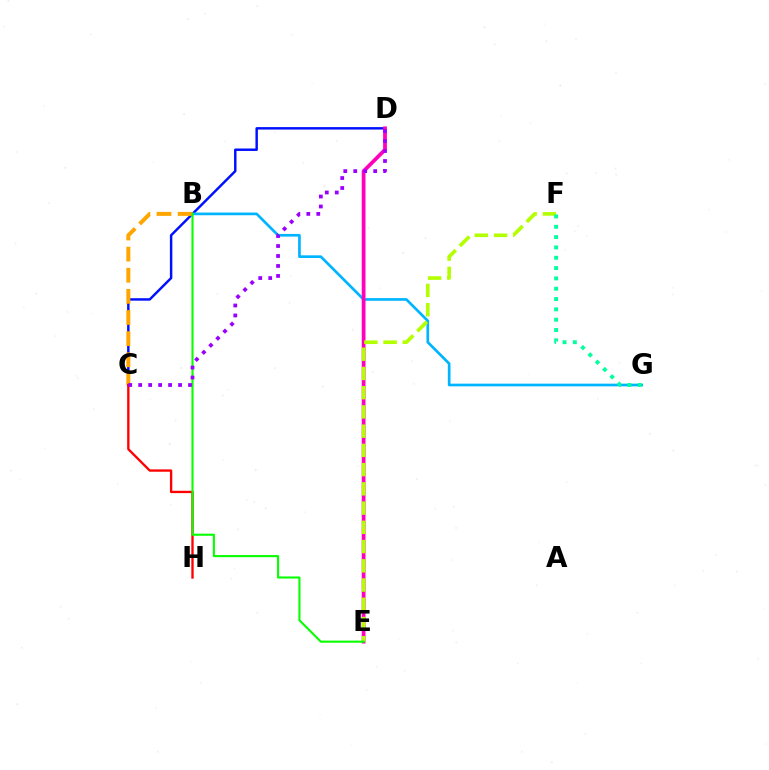{('C', 'D'): [{'color': '#0010ff', 'line_style': 'solid', 'thickness': 1.77}, {'color': '#9b00ff', 'line_style': 'dotted', 'thickness': 2.71}], ('B', 'G'): [{'color': '#00b5ff', 'line_style': 'solid', 'thickness': 1.94}], ('B', 'C'): [{'color': '#ffa500', 'line_style': 'dashed', 'thickness': 2.87}], ('D', 'E'): [{'color': '#ff00bd', 'line_style': 'solid', 'thickness': 2.7}], ('E', 'F'): [{'color': '#b3ff00', 'line_style': 'dashed', 'thickness': 2.61}], ('C', 'H'): [{'color': '#ff0000', 'line_style': 'solid', 'thickness': 1.69}], ('B', 'E'): [{'color': '#08ff00', 'line_style': 'solid', 'thickness': 1.52}], ('F', 'G'): [{'color': '#00ff9d', 'line_style': 'dotted', 'thickness': 2.8}]}